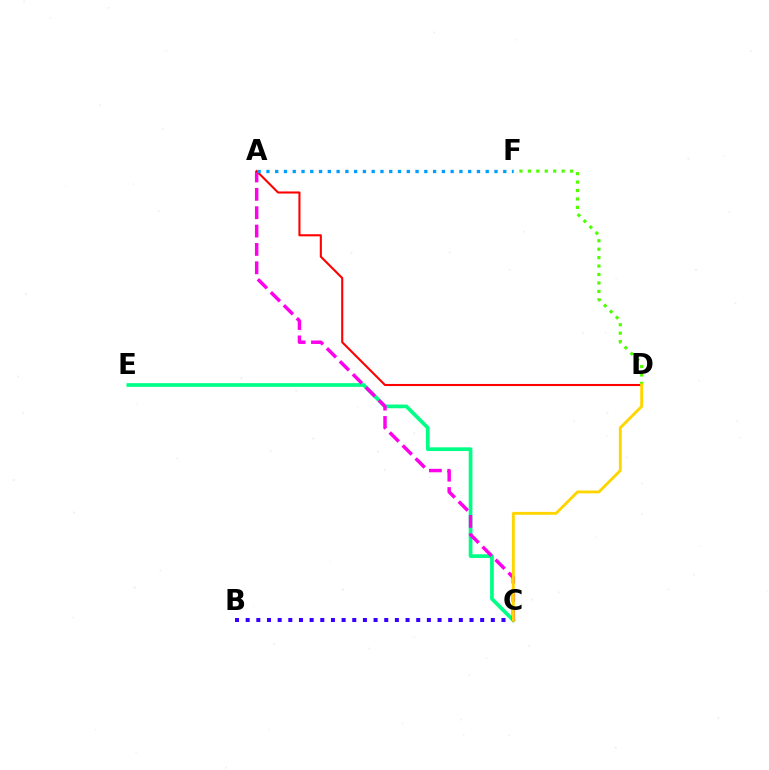{('C', 'E'): [{'color': '#00ff86', 'line_style': 'solid', 'thickness': 2.67}], ('A', 'C'): [{'color': '#ff00ed', 'line_style': 'dashed', 'thickness': 2.49}], ('A', 'D'): [{'color': '#ff0000', 'line_style': 'solid', 'thickness': 1.51}], ('B', 'C'): [{'color': '#3700ff', 'line_style': 'dotted', 'thickness': 2.9}], ('D', 'F'): [{'color': '#4fff00', 'line_style': 'dotted', 'thickness': 2.29}], ('C', 'D'): [{'color': '#ffd500', 'line_style': 'solid', 'thickness': 2.07}], ('A', 'F'): [{'color': '#009eff', 'line_style': 'dotted', 'thickness': 2.38}]}